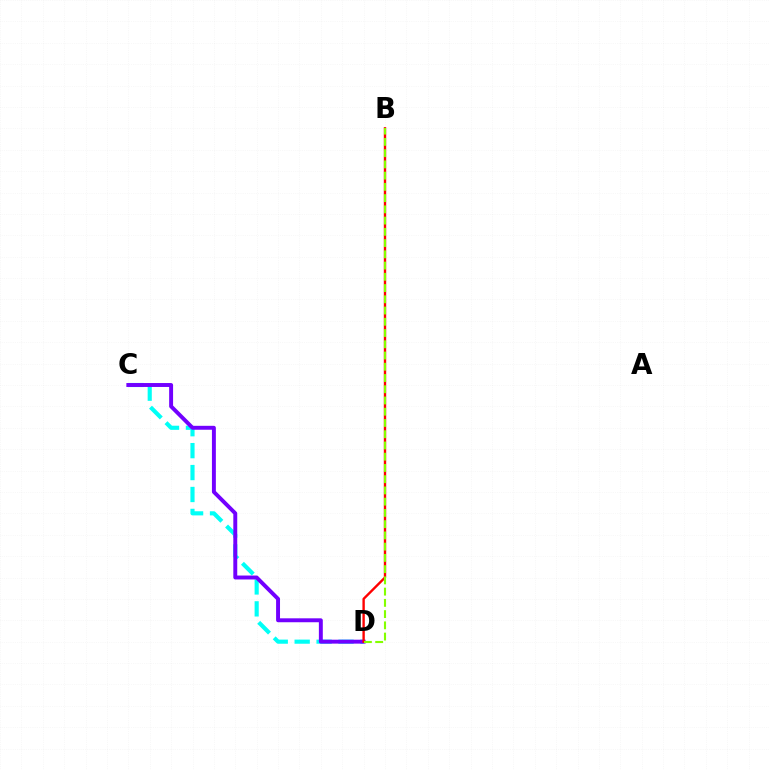{('C', 'D'): [{'color': '#00fff6', 'line_style': 'dashed', 'thickness': 2.98}, {'color': '#7200ff', 'line_style': 'solid', 'thickness': 2.83}], ('B', 'D'): [{'color': '#ff0000', 'line_style': 'solid', 'thickness': 1.71}, {'color': '#84ff00', 'line_style': 'dashed', 'thickness': 1.53}]}